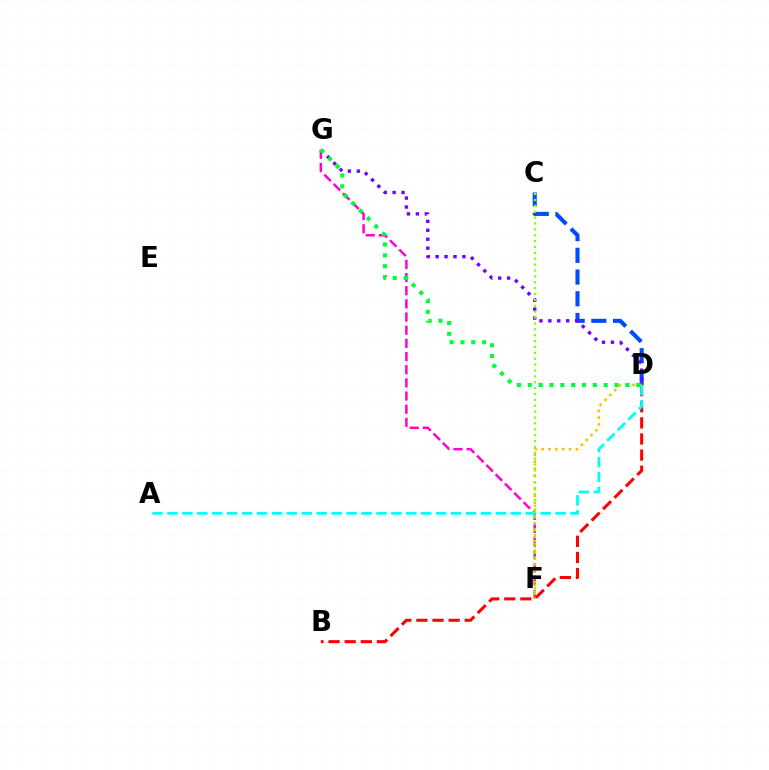{('F', 'G'): [{'color': '#ff00cf', 'line_style': 'dashed', 'thickness': 1.79}], ('C', 'D'): [{'color': '#004bff', 'line_style': 'dashed', 'thickness': 2.95}], ('B', 'D'): [{'color': '#ff0000', 'line_style': 'dashed', 'thickness': 2.19}], ('D', 'F'): [{'color': '#ffbd00', 'line_style': 'dotted', 'thickness': 1.86}], ('D', 'G'): [{'color': '#7200ff', 'line_style': 'dotted', 'thickness': 2.43}, {'color': '#00ff39', 'line_style': 'dotted', 'thickness': 2.95}], ('A', 'D'): [{'color': '#00fff6', 'line_style': 'dashed', 'thickness': 2.03}], ('C', 'F'): [{'color': '#84ff00', 'line_style': 'dotted', 'thickness': 1.6}]}